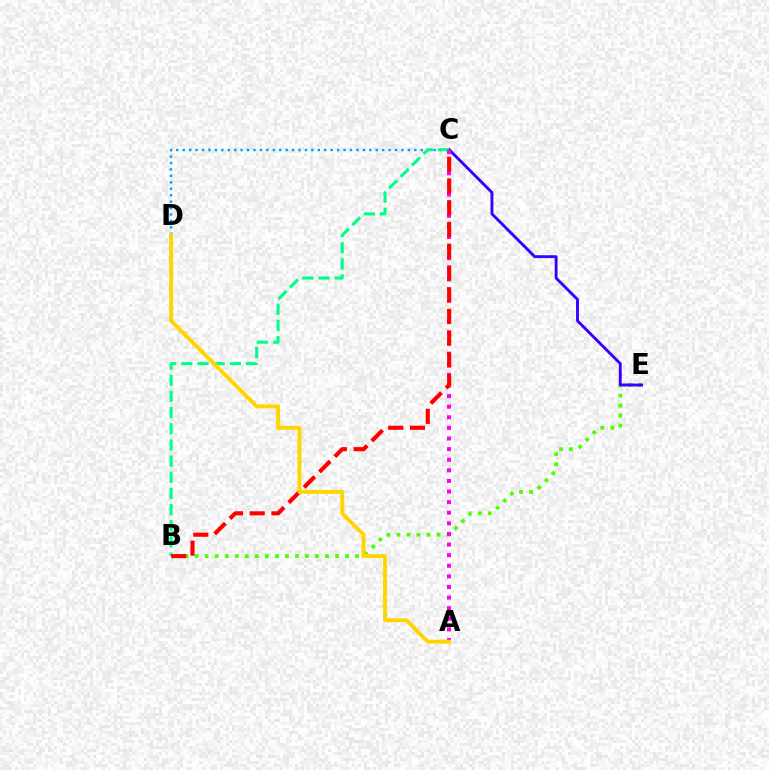{('C', 'D'): [{'color': '#009eff', 'line_style': 'dotted', 'thickness': 1.75}], ('B', 'E'): [{'color': '#4fff00', 'line_style': 'dotted', 'thickness': 2.72}], ('C', 'E'): [{'color': '#3700ff', 'line_style': 'solid', 'thickness': 2.08}], ('B', 'C'): [{'color': '#00ff86', 'line_style': 'dashed', 'thickness': 2.2}, {'color': '#ff0000', 'line_style': 'dashed', 'thickness': 2.95}], ('A', 'C'): [{'color': '#ff00ed', 'line_style': 'dotted', 'thickness': 2.88}], ('A', 'D'): [{'color': '#ffd500', 'line_style': 'solid', 'thickness': 2.79}]}